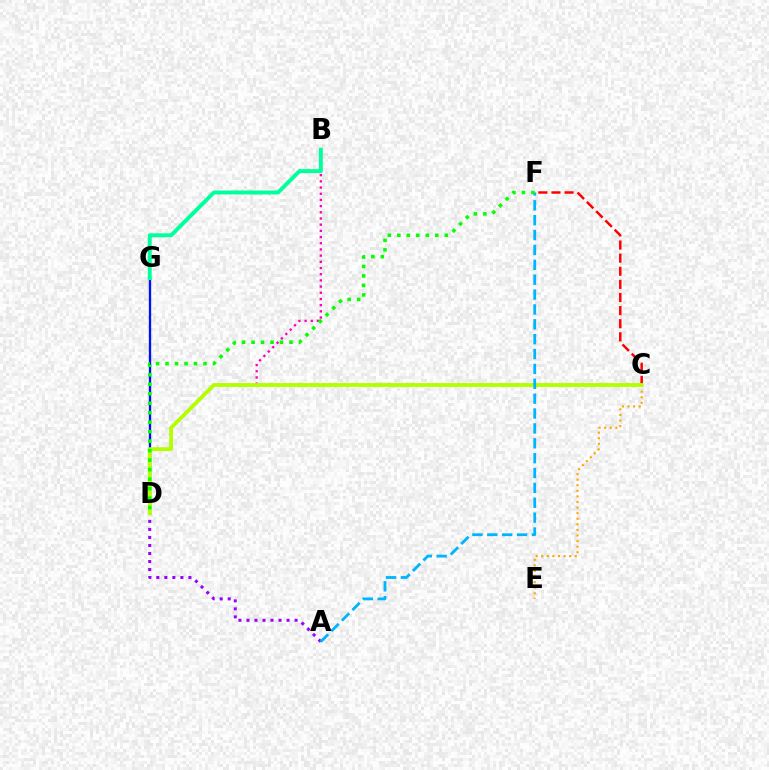{('C', 'E'): [{'color': '#ffa500', 'line_style': 'dotted', 'thickness': 1.52}], ('B', 'D'): [{'color': '#ff00bd', 'line_style': 'dotted', 'thickness': 1.68}], ('C', 'F'): [{'color': '#ff0000', 'line_style': 'dashed', 'thickness': 1.78}], ('D', 'G'): [{'color': '#0010ff', 'line_style': 'solid', 'thickness': 1.68}], ('A', 'D'): [{'color': '#9b00ff', 'line_style': 'dotted', 'thickness': 2.18}], ('C', 'D'): [{'color': '#b3ff00', 'line_style': 'solid', 'thickness': 2.76}], ('A', 'F'): [{'color': '#00b5ff', 'line_style': 'dashed', 'thickness': 2.02}], ('B', 'G'): [{'color': '#00ff9d', 'line_style': 'solid', 'thickness': 2.83}], ('D', 'F'): [{'color': '#08ff00', 'line_style': 'dotted', 'thickness': 2.58}]}